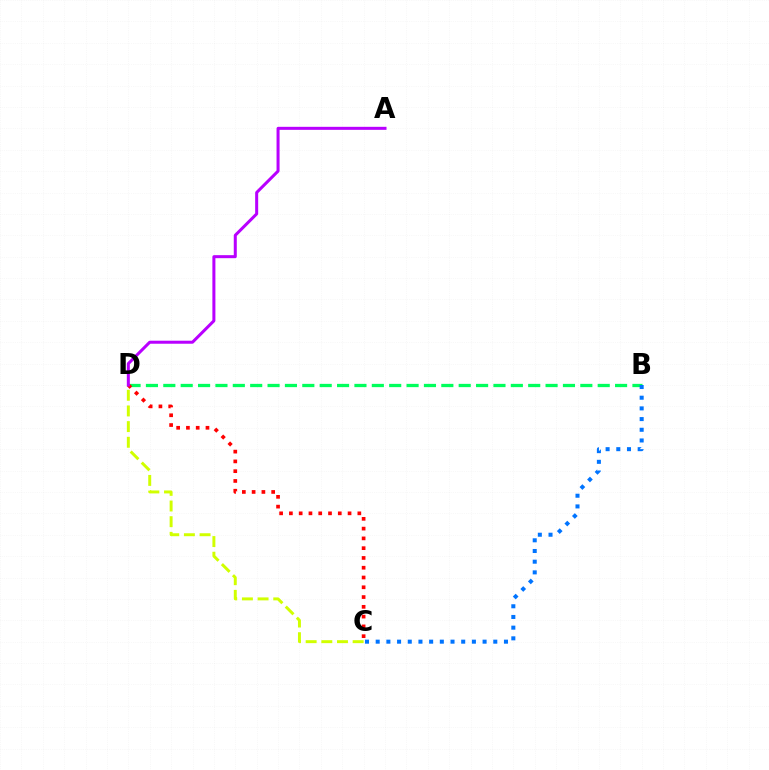{('B', 'D'): [{'color': '#00ff5c', 'line_style': 'dashed', 'thickness': 2.36}], ('B', 'C'): [{'color': '#0074ff', 'line_style': 'dotted', 'thickness': 2.9}], ('C', 'D'): [{'color': '#ff0000', 'line_style': 'dotted', 'thickness': 2.66}, {'color': '#d1ff00', 'line_style': 'dashed', 'thickness': 2.13}], ('A', 'D'): [{'color': '#b900ff', 'line_style': 'solid', 'thickness': 2.17}]}